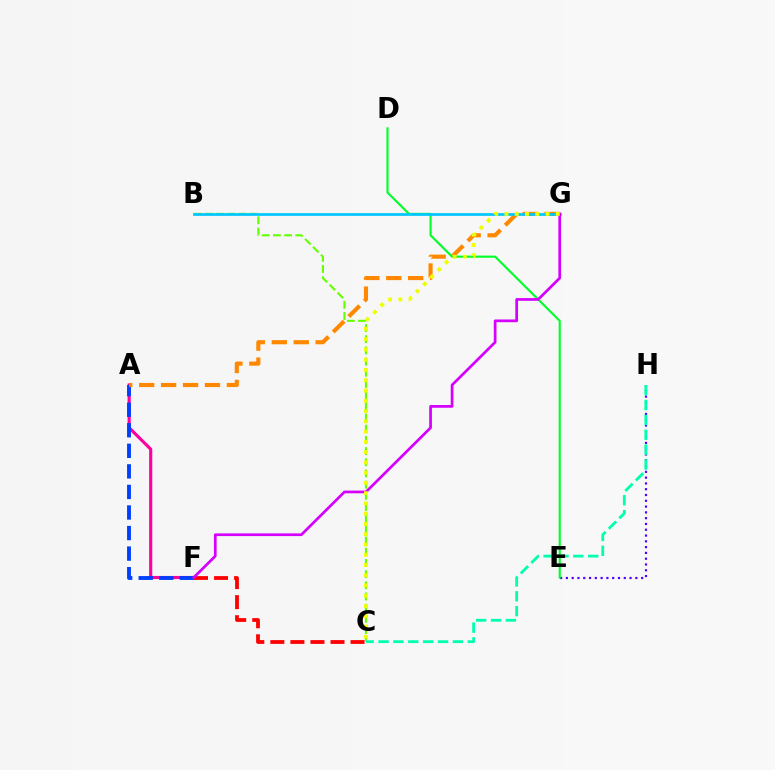{('A', 'F'): [{'color': '#ff00a0', 'line_style': 'solid', 'thickness': 2.25}, {'color': '#003fff', 'line_style': 'dashed', 'thickness': 2.79}], ('E', 'H'): [{'color': '#4f00ff', 'line_style': 'dotted', 'thickness': 1.57}], ('A', 'G'): [{'color': '#ff8800', 'line_style': 'dashed', 'thickness': 2.98}], ('B', 'C'): [{'color': '#66ff00', 'line_style': 'dashed', 'thickness': 1.52}], ('C', 'H'): [{'color': '#00ffaf', 'line_style': 'dashed', 'thickness': 2.02}], ('D', 'E'): [{'color': '#00ff27', 'line_style': 'solid', 'thickness': 1.53}], ('C', 'F'): [{'color': '#ff0000', 'line_style': 'dashed', 'thickness': 2.72}], ('B', 'G'): [{'color': '#00c7ff', 'line_style': 'solid', 'thickness': 1.96}], ('F', 'G'): [{'color': '#d600ff', 'line_style': 'solid', 'thickness': 1.95}], ('C', 'G'): [{'color': '#eeff00', 'line_style': 'dotted', 'thickness': 2.79}]}